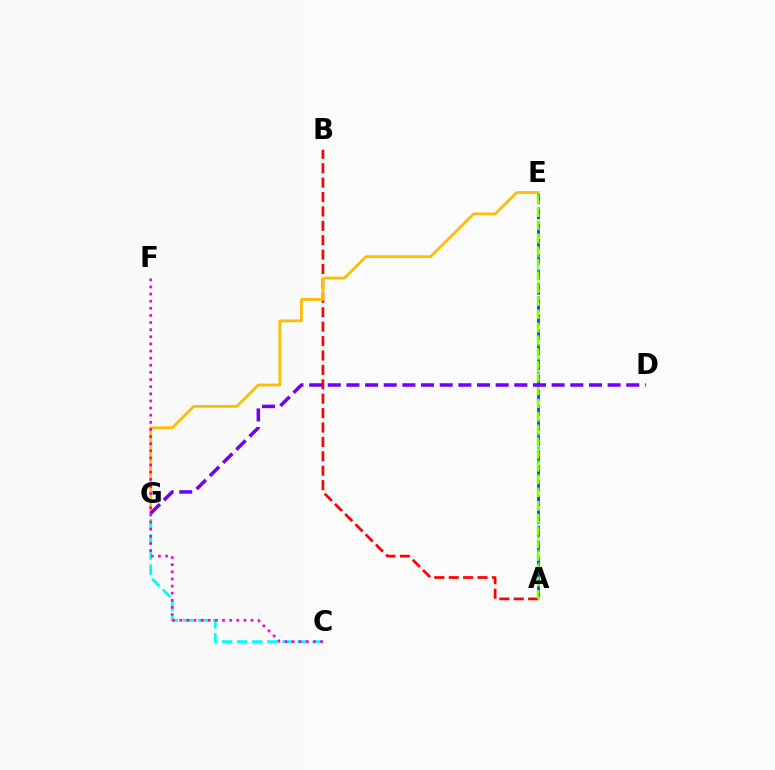{('A', 'E'): [{'color': '#004bff', 'line_style': 'dashed', 'thickness': 2.05}, {'color': '#00ff39', 'line_style': 'dotted', 'thickness': 1.86}, {'color': '#84ff00', 'line_style': 'dashed', 'thickness': 1.73}], ('A', 'B'): [{'color': '#ff0000', 'line_style': 'dashed', 'thickness': 1.96}], ('E', 'G'): [{'color': '#ffbd00', 'line_style': 'solid', 'thickness': 2.01}], ('C', 'G'): [{'color': '#00fff6', 'line_style': 'dashed', 'thickness': 2.05}], ('C', 'F'): [{'color': '#ff00cf', 'line_style': 'dotted', 'thickness': 1.94}], ('D', 'G'): [{'color': '#7200ff', 'line_style': 'dashed', 'thickness': 2.53}]}